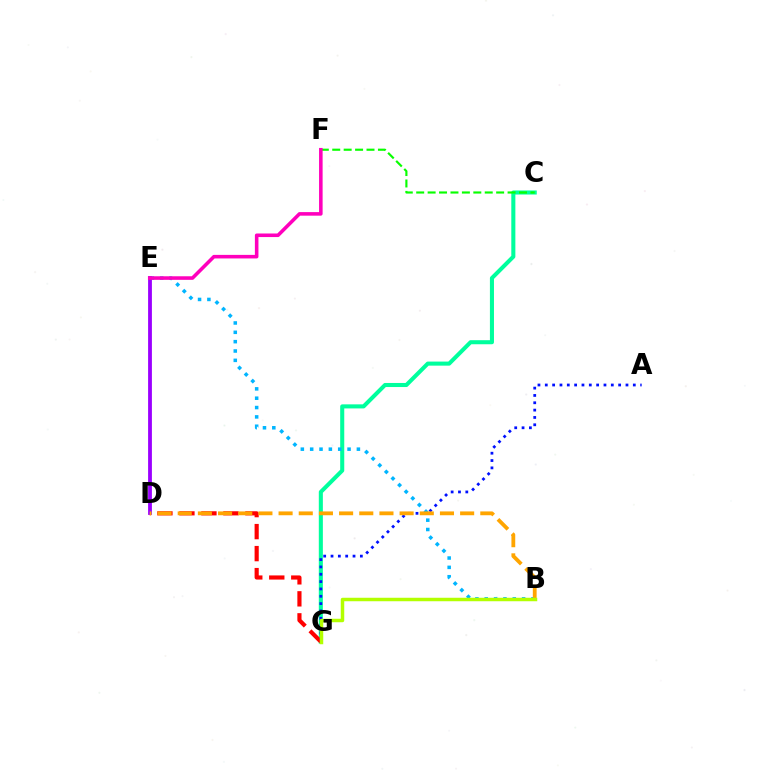{('C', 'G'): [{'color': '#00ff9d', 'line_style': 'solid', 'thickness': 2.93}], ('A', 'G'): [{'color': '#0010ff', 'line_style': 'dotted', 'thickness': 1.99}], ('C', 'F'): [{'color': '#08ff00', 'line_style': 'dashed', 'thickness': 1.55}], ('D', 'G'): [{'color': '#ff0000', 'line_style': 'dashed', 'thickness': 2.99}], ('B', 'E'): [{'color': '#00b5ff', 'line_style': 'dotted', 'thickness': 2.54}], ('D', 'E'): [{'color': '#9b00ff', 'line_style': 'solid', 'thickness': 2.74}], ('B', 'D'): [{'color': '#ffa500', 'line_style': 'dashed', 'thickness': 2.74}], ('B', 'G'): [{'color': '#b3ff00', 'line_style': 'solid', 'thickness': 2.5}], ('E', 'F'): [{'color': '#ff00bd', 'line_style': 'solid', 'thickness': 2.57}]}